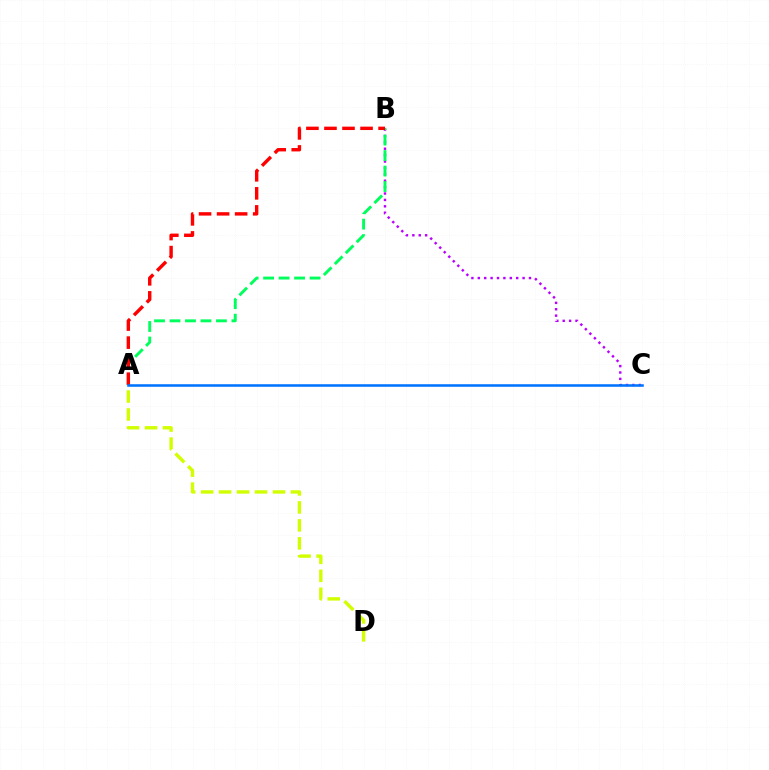{('B', 'C'): [{'color': '#b900ff', 'line_style': 'dotted', 'thickness': 1.74}], ('A', 'D'): [{'color': '#d1ff00', 'line_style': 'dashed', 'thickness': 2.44}], ('A', 'B'): [{'color': '#00ff5c', 'line_style': 'dashed', 'thickness': 2.1}, {'color': '#ff0000', 'line_style': 'dashed', 'thickness': 2.45}], ('A', 'C'): [{'color': '#0074ff', 'line_style': 'solid', 'thickness': 1.84}]}